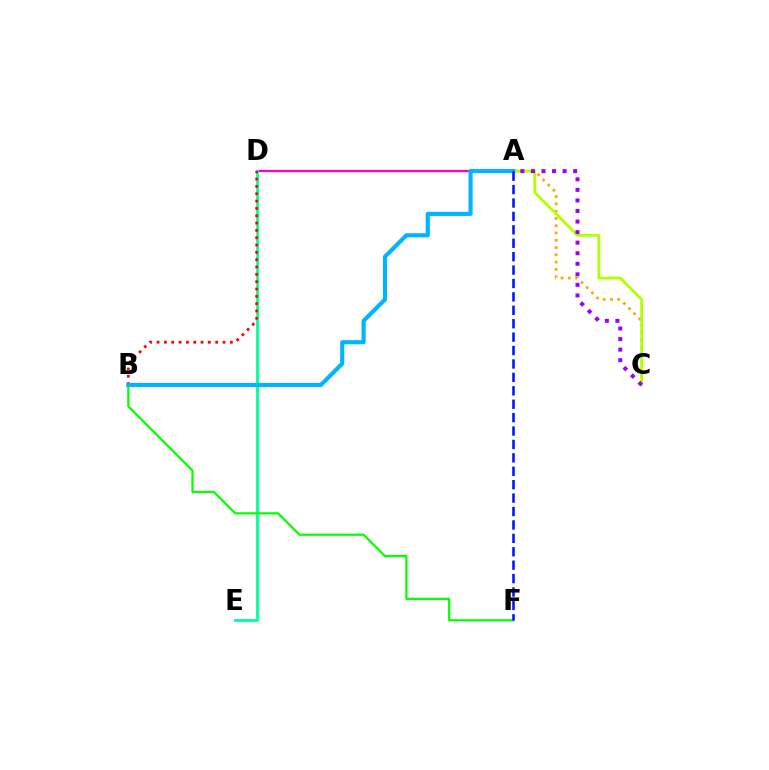{('A', 'D'): [{'color': '#ff00bd', 'line_style': 'solid', 'thickness': 1.61}], ('D', 'E'): [{'color': '#00ff9d', 'line_style': 'solid', 'thickness': 2.02}], ('A', 'C'): [{'color': '#ffa500', 'line_style': 'dotted', 'thickness': 1.98}, {'color': '#b3ff00', 'line_style': 'solid', 'thickness': 2.02}, {'color': '#9b00ff', 'line_style': 'dotted', 'thickness': 2.87}], ('B', 'F'): [{'color': '#08ff00', 'line_style': 'solid', 'thickness': 1.61}], ('B', 'D'): [{'color': '#ff0000', 'line_style': 'dotted', 'thickness': 1.99}], ('A', 'B'): [{'color': '#00b5ff', 'line_style': 'solid', 'thickness': 2.97}], ('A', 'F'): [{'color': '#0010ff', 'line_style': 'dashed', 'thickness': 1.82}]}